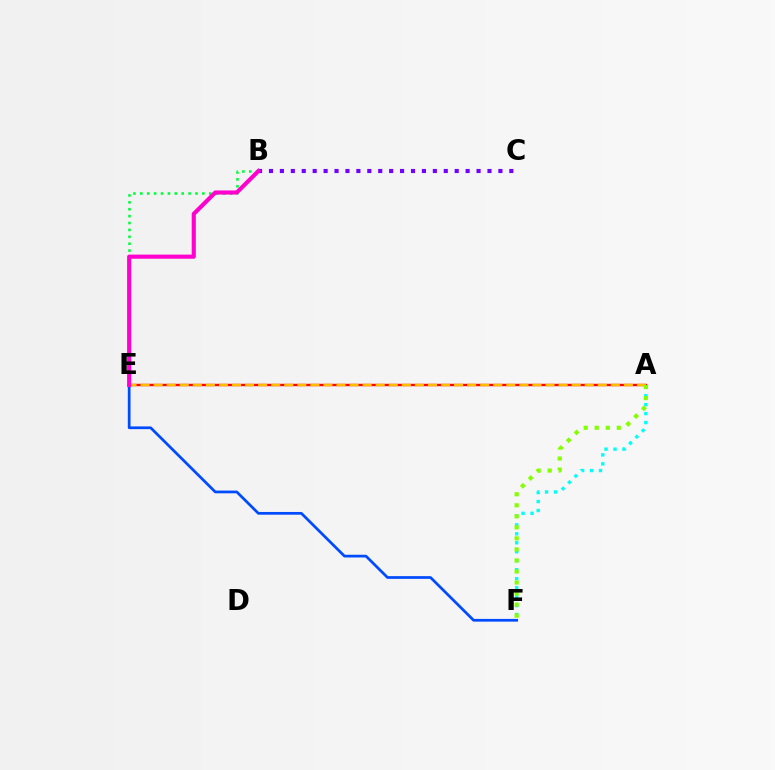{('A', 'F'): [{'color': '#00fff6', 'line_style': 'dotted', 'thickness': 2.44}, {'color': '#84ff00', 'line_style': 'dotted', 'thickness': 3.0}], ('B', 'E'): [{'color': '#00ff39', 'line_style': 'dotted', 'thickness': 1.87}, {'color': '#ff00cf', 'line_style': 'solid', 'thickness': 2.97}], ('A', 'E'): [{'color': '#ff0000', 'line_style': 'solid', 'thickness': 1.72}, {'color': '#ffbd00', 'line_style': 'dashed', 'thickness': 1.77}], ('B', 'C'): [{'color': '#7200ff', 'line_style': 'dotted', 'thickness': 2.97}], ('E', 'F'): [{'color': '#004bff', 'line_style': 'solid', 'thickness': 1.97}]}